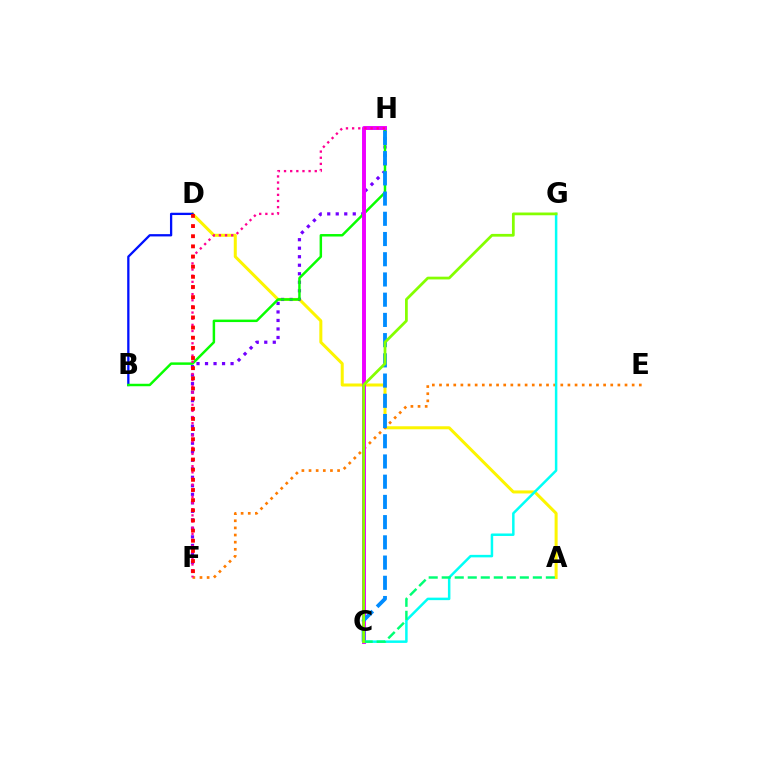{('A', 'D'): [{'color': '#fcf500', 'line_style': 'solid', 'thickness': 2.17}], ('F', 'H'): [{'color': '#7200ff', 'line_style': 'dotted', 'thickness': 2.31}, {'color': '#ff0094', 'line_style': 'dotted', 'thickness': 1.67}], ('B', 'D'): [{'color': '#0010ff', 'line_style': 'solid', 'thickness': 1.65}], ('B', 'H'): [{'color': '#08ff00', 'line_style': 'solid', 'thickness': 1.78}], ('E', 'F'): [{'color': '#ff7c00', 'line_style': 'dotted', 'thickness': 1.94}], ('C', 'H'): [{'color': '#ee00ff', 'line_style': 'solid', 'thickness': 2.83}, {'color': '#008cff', 'line_style': 'dashed', 'thickness': 2.75}], ('C', 'G'): [{'color': '#00fff6', 'line_style': 'solid', 'thickness': 1.8}, {'color': '#84ff00', 'line_style': 'solid', 'thickness': 1.98}], ('D', 'F'): [{'color': '#ff0000', 'line_style': 'dotted', 'thickness': 2.76}], ('A', 'C'): [{'color': '#00ff74', 'line_style': 'dashed', 'thickness': 1.77}]}